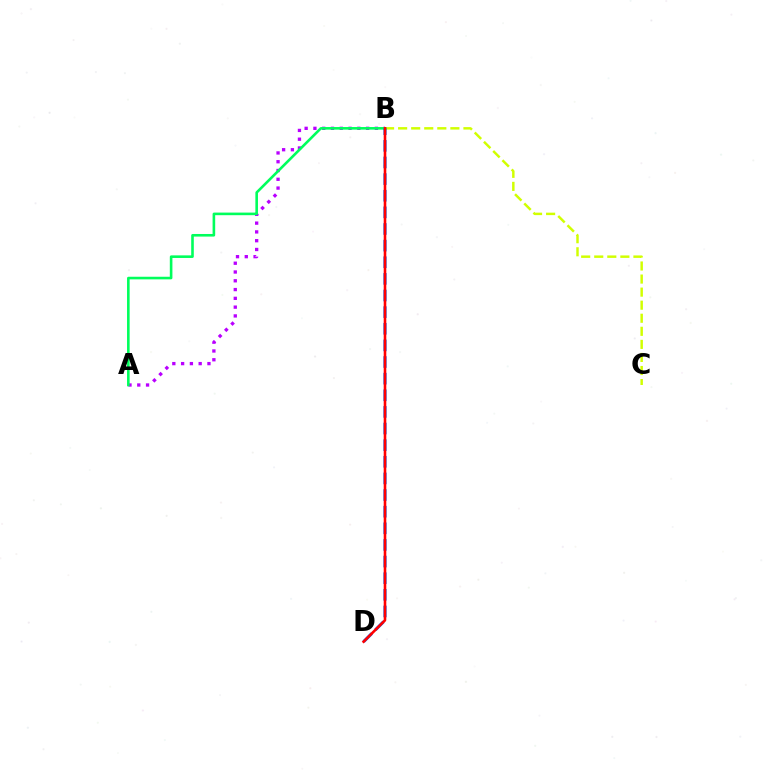{('A', 'B'): [{'color': '#b900ff', 'line_style': 'dotted', 'thickness': 2.39}, {'color': '#00ff5c', 'line_style': 'solid', 'thickness': 1.87}], ('B', 'C'): [{'color': '#d1ff00', 'line_style': 'dashed', 'thickness': 1.77}], ('B', 'D'): [{'color': '#0074ff', 'line_style': 'dashed', 'thickness': 2.26}, {'color': '#ff0000', 'line_style': 'solid', 'thickness': 1.87}]}